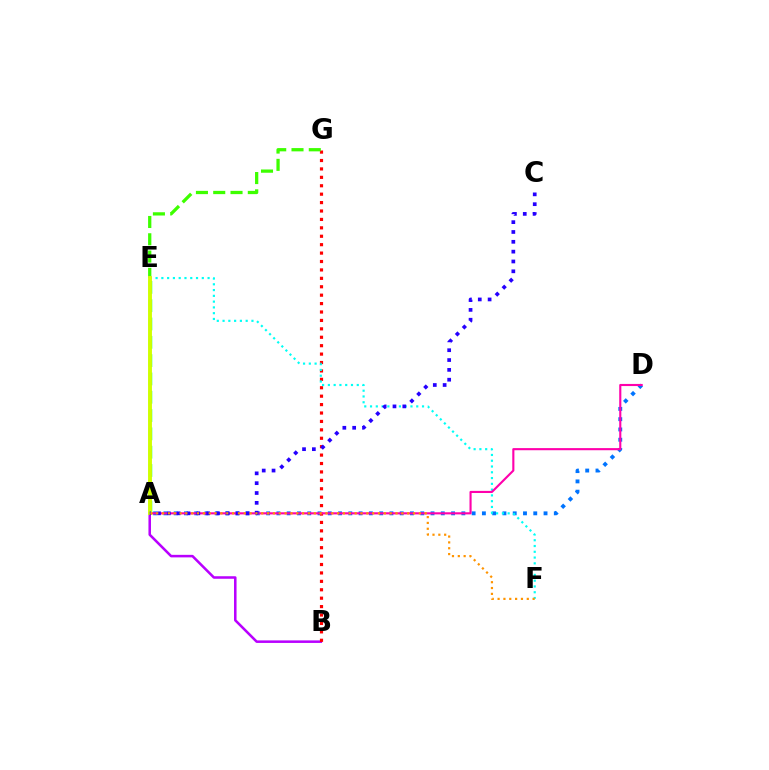{('A', 'E'): [{'color': '#00ff5c', 'line_style': 'dashed', 'thickness': 2.49}, {'color': '#d1ff00', 'line_style': 'solid', 'thickness': 2.8}], ('A', 'B'): [{'color': '#b900ff', 'line_style': 'solid', 'thickness': 1.83}], ('A', 'D'): [{'color': '#0074ff', 'line_style': 'dotted', 'thickness': 2.79}, {'color': '#ff00ac', 'line_style': 'solid', 'thickness': 1.53}], ('B', 'G'): [{'color': '#ff0000', 'line_style': 'dotted', 'thickness': 2.29}], ('E', 'F'): [{'color': '#00fff6', 'line_style': 'dotted', 'thickness': 1.57}], ('E', 'G'): [{'color': '#3dff00', 'line_style': 'dashed', 'thickness': 2.35}], ('A', 'C'): [{'color': '#2500ff', 'line_style': 'dotted', 'thickness': 2.67}], ('A', 'F'): [{'color': '#ff9400', 'line_style': 'dotted', 'thickness': 1.59}]}